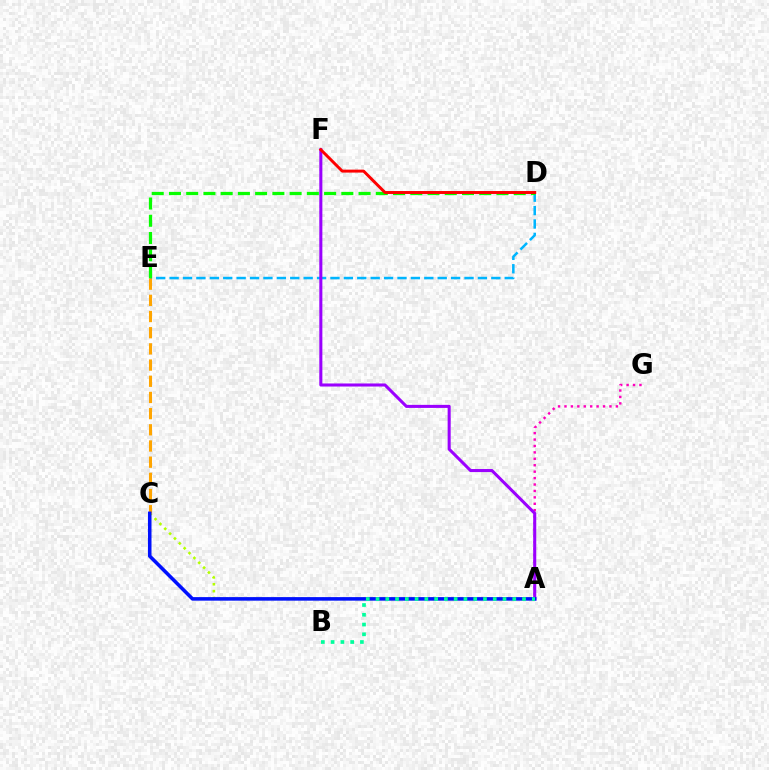{('D', 'E'): [{'color': '#00b5ff', 'line_style': 'dashed', 'thickness': 1.82}, {'color': '#08ff00', 'line_style': 'dashed', 'thickness': 2.34}], ('A', 'G'): [{'color': '#ff00bd', 'line_style': 'dotted', 'thickness': 1.75}], ('A', 'F'): [{'color': '#9b00ff', 'line_style': 'solid', 'thickness': 2.2}], ('A', 'C'): [{'color': '#b3ff00', 'line_style': 'dotted', 'thickness': 1.87}, {'color': '#0010ff', 'line_style': 'solid', 'thickness': 2.56}], ('C', 'E'): [{'color': '#ffa500', 'line_style': 'dashed', 'thickness': 2.2}], ('A', 'B'): [{'color': '#00ff9d', 'line_style': 'dotted', 'thickness': 2.65}], ('D', 'F'): [{'color': '#ff0000', 'line_style': 'solid', 'thickness': 2.12}]}